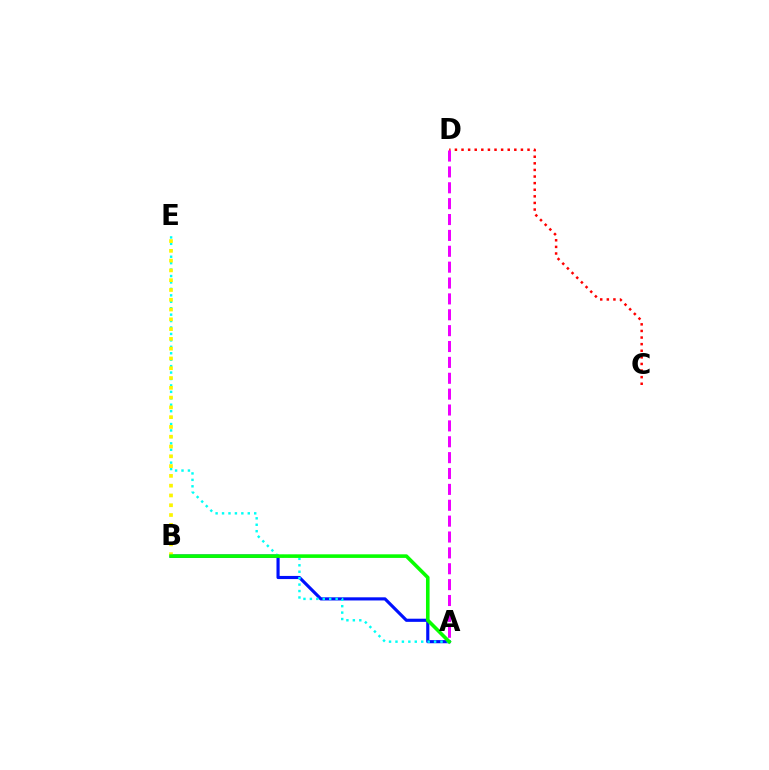{('A', 'B'): [{'color': '#0010ff', 'line_style': 'solid', 'thickness': 2.26}, {'color': '#08ff00', 'line_style': 'solid', 'thickness': 2.59}], ('A', 'E'): [{'color': '#00fff6', 'line_style': 'dotted', 'thickness': 1.75}], ('C', 'D'): [{'color': '#ff0000', 'line_style': 'dotted', 'thickness': 1.79}], ('A', 'D'): [{'color': '#ee00ff', 'line_style': 'dashed', 'thickness': 2.16}], ('B', 'E'): [{'color': '#fcf500', 'line_style': 'dotted', 'thickness': 2.66}]}